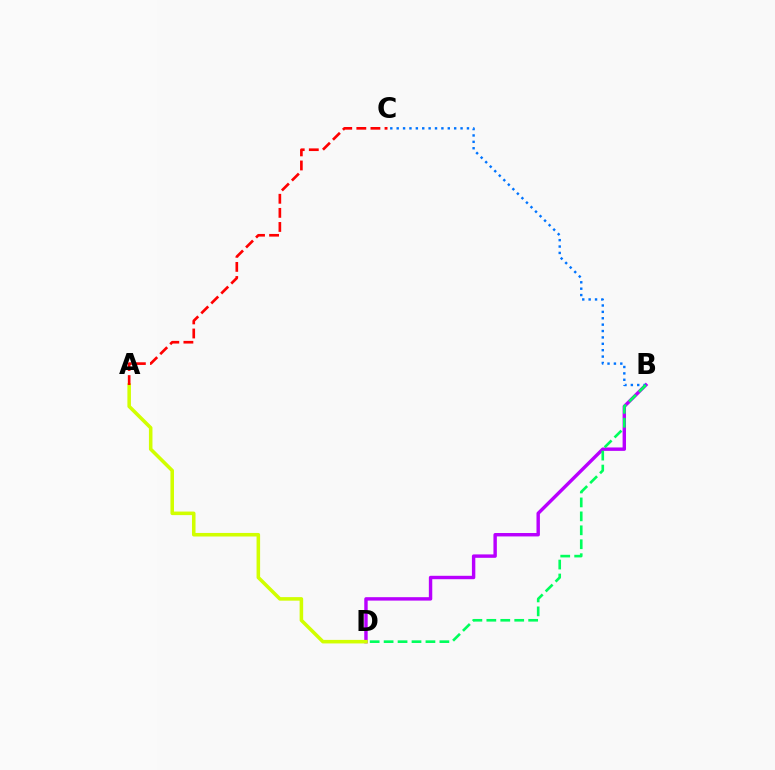{('B', 'D'): [{'color': '#b900ff', 'line_style': 'solid', 'thickness': 2.46}, {'color': '#00ff5c', 'line_style': 'dashed', 'thickness': 1.89}], ('A', 'D'): [{'color': '#d1ff00', 'line_style': 'solid', 'thickness': 2.55}], ('A', 'C'): [{'color': '#ff0000', 'line_style': 'dashed', 'thickness': 1.91}], ('B', 'C'): [{'color': '#0074ff', 'line_style': 'dotted', 'thickness': 1.74}]}